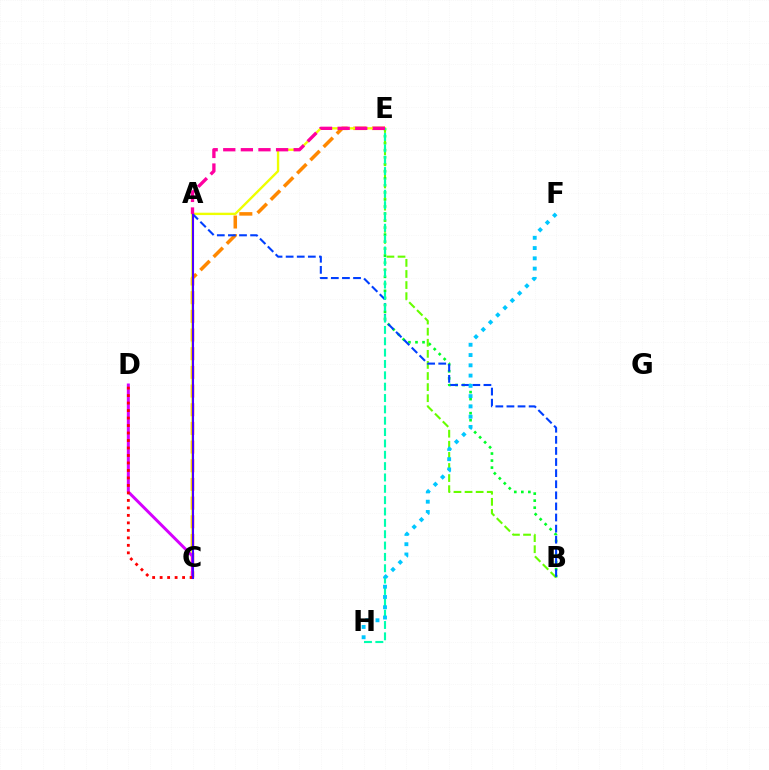{('C', 'E'): [{'color': '#ff8800', 'line_style': 'dashed', 'thickness': 2.54}, {'color': '#eeff00', 'line_style': 'solid', 'thickness': 1.71}], ('B', 'E'): [{'color': '#00ff27', 'line_style': 'dotted', 'thickness': 1.91}, {'color': '#66ff00', 'line_style': 'dashed', 'thickness': 1.51}], ('C', 'D'): [{'color': '#d600ff', 'line_style': 'solid', 'thickness': 2.14}, {'color': '#ff0000', 'line_style': 'dotted', 'thickness': 2.03}], ('A', 'B'): [{'color': '#003fff', 'line_style': 'dashed', 'thickness': 1.51}], ('A', 'C'): [{'color': '#4f00ff', 'line_style': 'solid', 'thickness': 1.51}], ('E', 'H'): [{'color': '#00ffaf', 'line_style': 'dashed', 'thickness': 1.54}], ('A', 'E'): [{'color': '#ff00a0', 'line_style': 'dashed', 'thickness': 2.39}], ('F', 'H'): [{'color': '#00c7ff', 'line_style': 'dotted', 'thickness': 2.79}]}